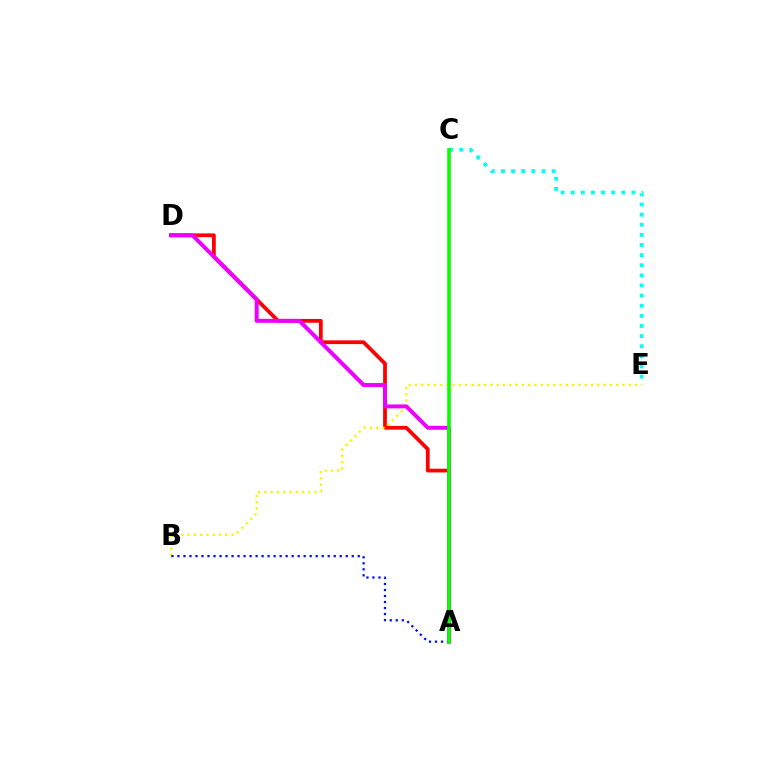{('C', 'E'): [{'color': '#00fff6', 'line_style': 'dotted', 'thickness': 2.75}], ('A', 'D'): [{'color': '#ff0000', 'line_style': 'solid', 'thickness': 2.71}, {'color': '#ee00ff', 'line_style': 'solid', 'thickness': 2.85}], ('B', 'E'): [{'color': '#fcf500', 'line_style': 'dotted', 'thickness': 1.71}], ('A', 'B'): [{'color': '#0010ff', 'line_style': 'dotted', 'thickness': 1.63}], ('A', 'C'): [{'color': '#08ff00', 'line_style': 'solid', 'thickness': 2.6}]}